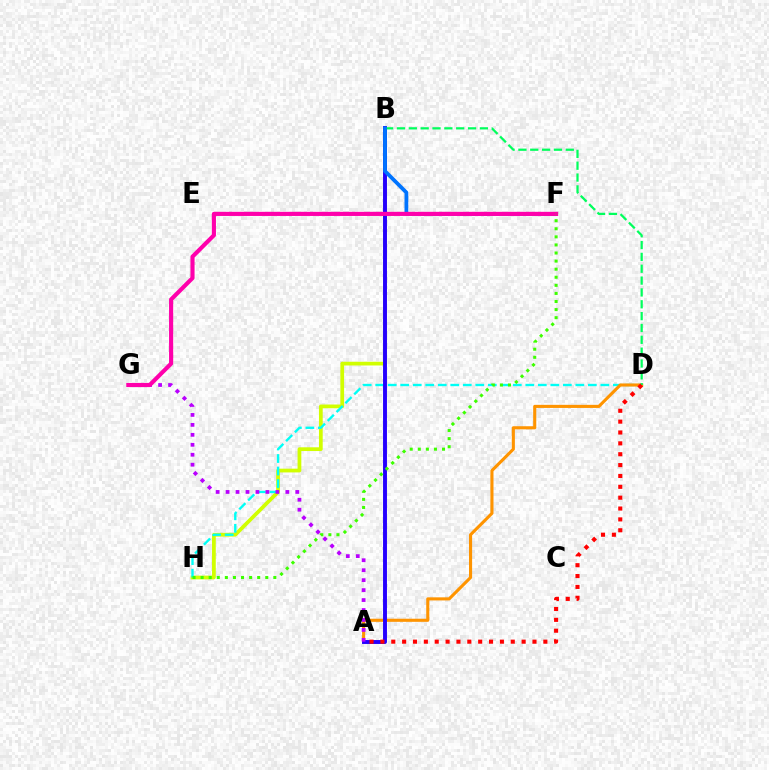{('B', 'H'): [{'color': '#d1ff00', 'line_style': 'solid', 'thickness': 2.69}], ('D', 'H'): [{'color': '#00fff6', 'line_style': 'dashed', 'thickness': 1.7}], ('A', 'D'): [{'color': '#ff9400', 'line_style': 'solid', 'thickness': 2.23}, {'color': '#ff0000', 'line_style': 'dotted', 'thickness': 2.95}], ('A', 'B'): [{'color': '#2500ff', 'line_style': 'solid', 'thickness': 2.82}], ('B', 'D'): [{'color': '#00ff5c', 'line_style': 'dashed', 'thickness': 1.61}], ('A', 'G'): [{'color': '#b900ff', 'line_style': 'dotted', 'thickness': 2.71}], ('B', 'F'): [{'color': '#0074ff', 'line_style': 'solid', 'thickness': 2.72}], ('F', 'G'): [{'color': '#ff00ac', 'line_style': 'solid', 'thickness': 2.98}], ('F', 'H'): [{'color': '#3dff00', 'line_style': 'dotted', 'thickness': 2.2}]}